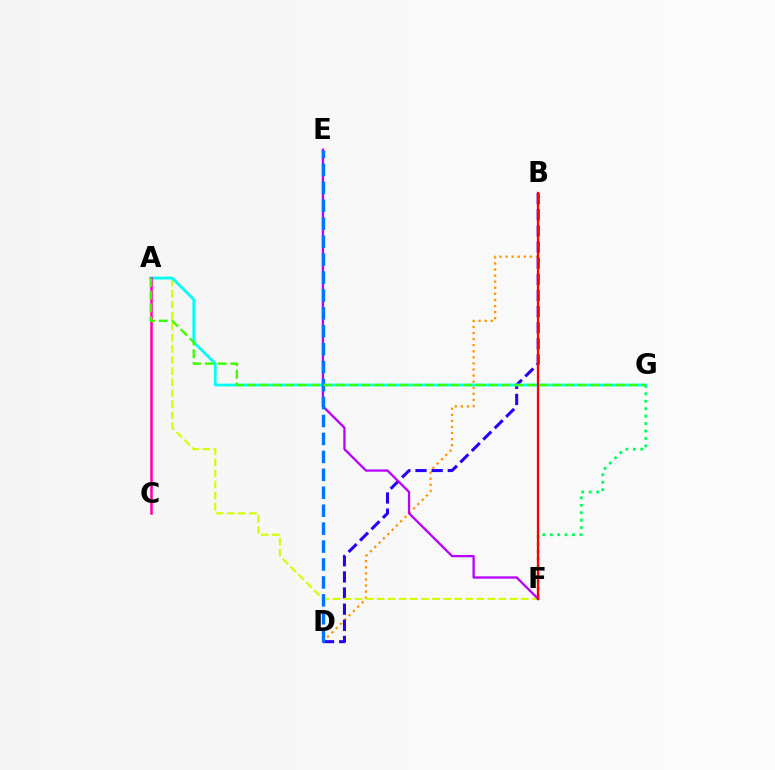{('F', 'G'): [{'color': '#00ff5c', 'line_style': 'dotted', 'thickness': 2.02}], ('B', 'D'): [{'color': '#ff9400', 'line_style': 'dotted', 'thickness': 1.65}, {'color': '#2500ff', 'line_style': 'dashed', 'thickness': 2.19}], ('A', 'F'): [{'color': '#d1ff00', 'line_style': 'dashed', 'thickness': 1.5}], ('A', 'G'): [{'color': '#00fff6', 'line_style': 'solid', 'thickness': 1.99}, {'color': '#3dff00', 'line_style': 'dashed', 'thickness': 1.73}], ('E', 'F'): [{'color': '#b900ff', 'line_style': 'solid', 'thickness': 1.64}], ('D', 'E'): [{'color': '#0074ff', 'line_style': 'dashed', 'thickness': 2.44}], ('A', 'C'): [{'color': '#ff00ac', 'line_style': 'solid', 'thickness': 1.82}], ('B', 'F'): [{'color': '#ff0000', 'line_style': 'solid', 'thickness': 1.64}]}